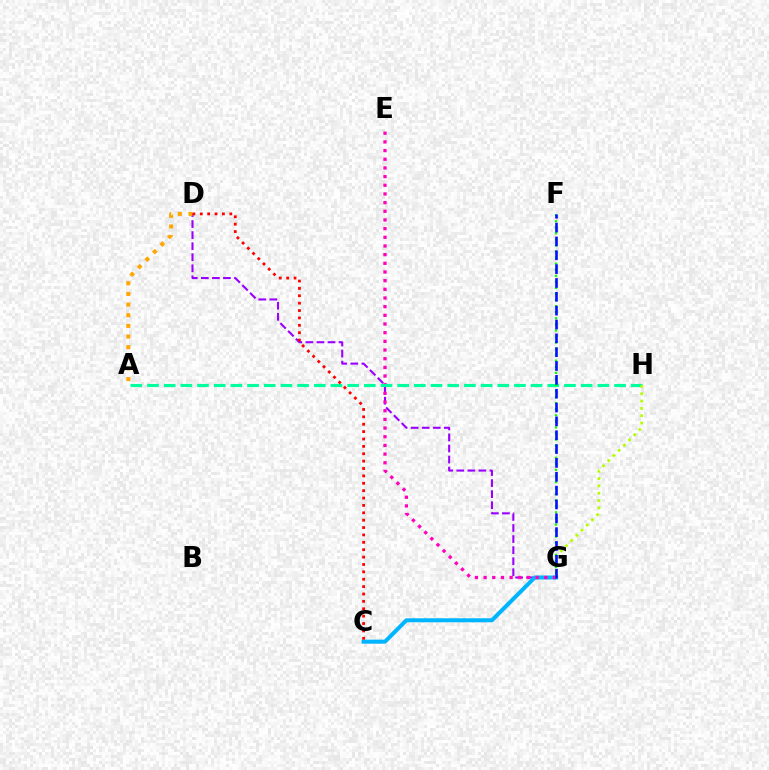{('D', 'G'): [{'color': '#9b00ff', 'line_style': 'dashed', 'thickness': 1.5}], ('C', 'G'): [{'color': '#00b5ff', 'line_style': 'solid', 'thickness': 2.89}], ('E', 'G'): [{'color': '#ff00bd', 'line_style': 'dotted', 'thickness': 2.36}], ('A', 'D'): [{'color': '#ffa500', 'line_style': 'dotted', 'thickness': 2.89}], ('A', 'H'): [{'color': '#00ff9d', 'line_style': 'dashed', 'thickness': 2.27}], ('C', 'D'): [{'color': '#ff0000', 'line_style': 'dotted', 'thickness': 2.01}], ('G', 'H'): [{'color': '#b3ff00', 'line_style': 'dotted', 'thickness': 1.99}], ('F', 'G'): [{'color': '#08ff00', 'line_style': 'dotted', 'thickness': 1.65}, {'color': '#0010ff', 'line_style': 'dashed', 'thickness': 1.88}]}